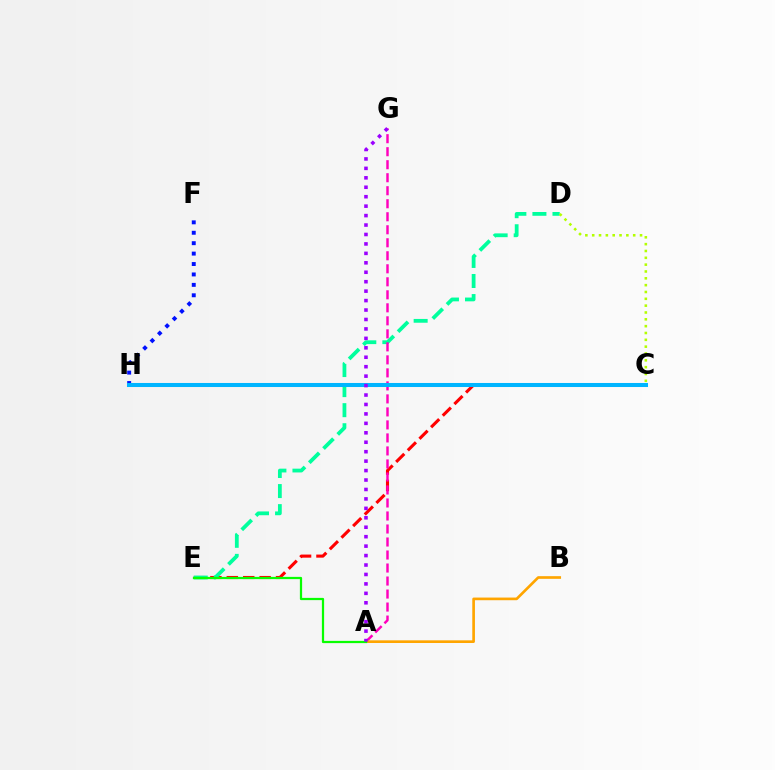{('C', 'E'): [{'color': '#ff0000', 'line_style': 'dashed', 'thickness': 2.23}], ('D', 'E'): [{'color': '#00ff9d', 'line_style': 'dashed', 'thickness': 2.72}], ('F', 'H'): [{'color': '#0010ff', 'line_style': 'dotted', 'thickness': 2.83}], ('A', 'G'): [{'color': '#ff00bd', 'line_style': 'dashed', 'thickness': 1.77}, {'color': '#9b00ff', 'line_style': 'dotted', 'thickness': 2.57}], ('A', 'B'): [{'color': '#ffa500', 'line_style': 'solid', 'thickness': 1.92}], ('C', 'H'): [{'color': '#00b5ff', 'line_style': 'solid', 'thickness': 2.91}], ('A', 'E'): [{'color': '#08ff00', 'line_style': 'solid', 'thickness': 1.61}], ('C', 'D'): [{'color': '#b3ff00', 'line_style': 'dotted', 'thickness': 1.86}]}